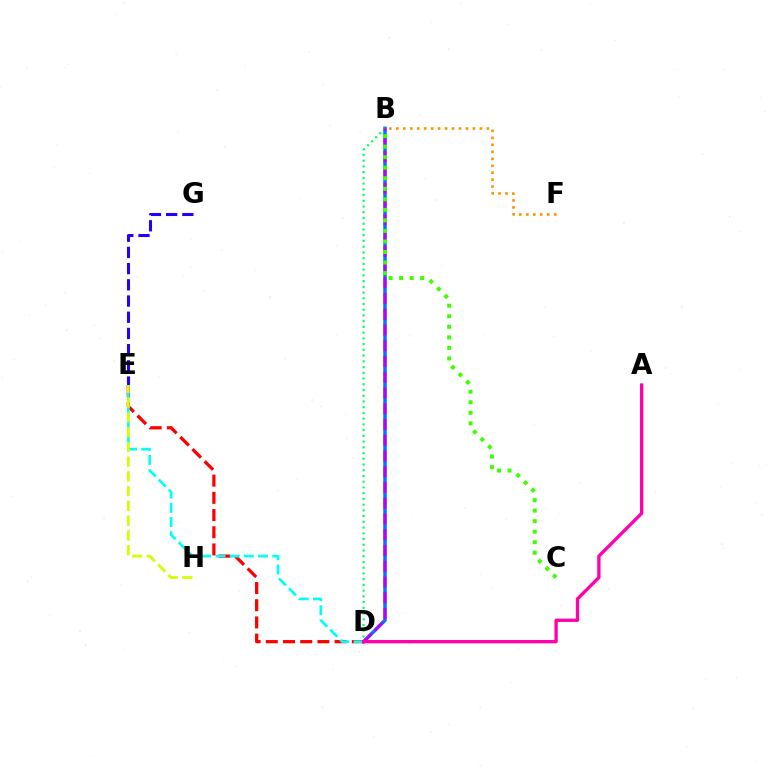{('B', 'D'): [{'color': '#0074ff', 'line_style': 'solid', 'thickness': 2.51}, {'color': '#00ff5c', 'line_style': 'dotted', 'thickness': 1.56}, {'color': '#b900ff', 'line_style': 'dashed', 'thickness': 2.14}], ('E', 'G'): [{'color': '#2500ff', 'line_style': 'dashed', 'thickness': 2.2}], ('D', 'E'): [{'color': '#ff0000', 'line_style': 'dashed', 'thickness': 2.34}, {'color': '#00fff6', 'line_style': 'dashed', 'thickness': 1.93}], ('A', 'D'): [{'color': '#ff00ac', 'line_style': 'solid', 'thickness': 2.38}], ('E', 'H'): [{'color': '#d1ff00', 'line_style': 'dashed', 'thickness': 2.0}], ('B', 'F'): [{'color': '#ff9400', 'line_style': 'dotted', 'thickness': 1.89}], ('B', 'C'): [{'color': '#3dff00', 'line_style': 'dotted', 'thickness': 2.86}]}